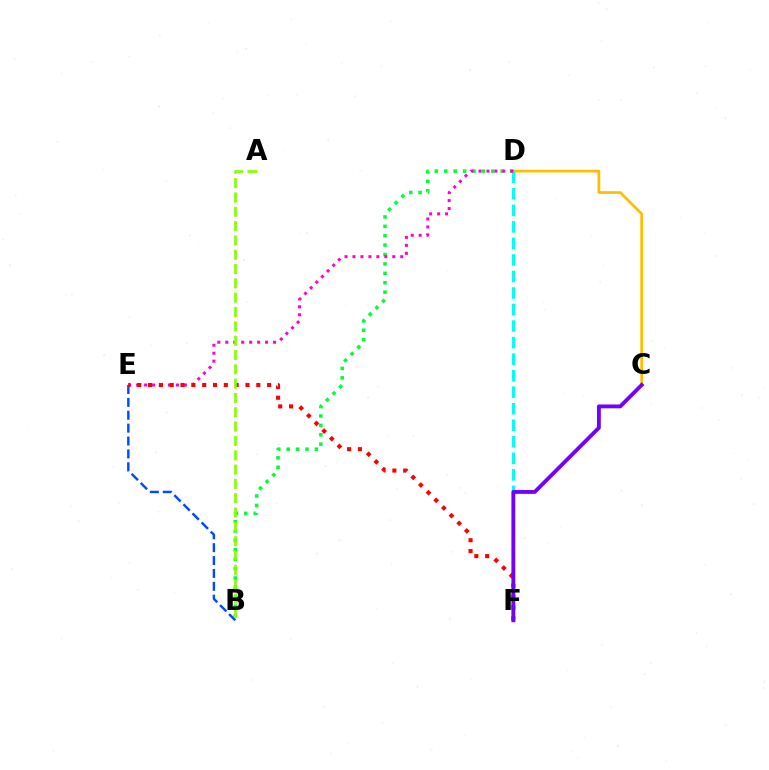{('C', 'D'): [{'color': '#ffbd00', 'line_style': 'solid', 'thickness': 1.95}], ('D', 'F'): [{'color': '#00fff6', 'line_style': 'dashed', 'thickness': 2.25}], ('B', 'D'): [{'color': '#00ff39', 'line_style': 'dotted', 'thickness': 2.55}], ('D', 'E'): [{'color': '#ff00cf', 'line_style': 'dotted', 'thickness': 2.16}], ('B', 'E'): [{'color': '#004bff', 'line_style': 'dashed', 'thickness': 1.75}], ('E', 'F'): [{'color': '#ff0000', 'line_style': 'dotted', 'thickness': 2.94}], ('C', 'F'): [{'color': '#7200ff', 'line_style': 'solid', 'thickness': 2.77}], ('A', 'B'): [{'color': '#84ff00', 'line_style': 'dashed', 'thickness': 1.95}]}